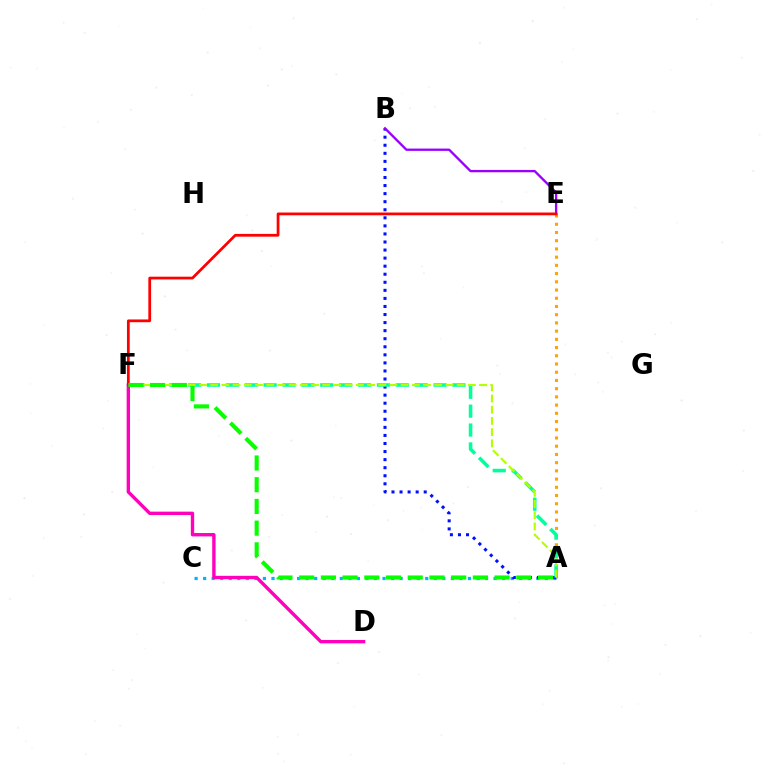{('A', 'E'): [{'color': '#ffa500', 'line_style': 'dotted', 'thickness': 2.23}], ('A', 'C'): [{'color': '#00b5ff', 'line_style': 'dotted', 'thickness': 2.32}], ('D', 'F'): [{'color': '#ff00bd', 'line_style': 'solid', 'thickness': 2.42}], ('A', 'B'): [{'color': '#0010ff', 'line_style': 'dotted', 'thickness': 2.19}], ('A', 'F'): [{'color': '#00ff9d', 'line_style': 'dashed', 'thickness': 2.57}, {'color': '#b3ff00', 'line_style': 'dashed', 'thickness': 1.52}, {'color': '#08ff00', 'line_style': 'dashed', 'thickness': 2.95}], ('B', 'E'): [{'color': '#9b00ff', 'line_style': 'solid', 'thickness': 1.68}], ('E', 'F'): [{'color': '#ff0000', 'line_style': 'solid', 'thickness': 1.98}]}